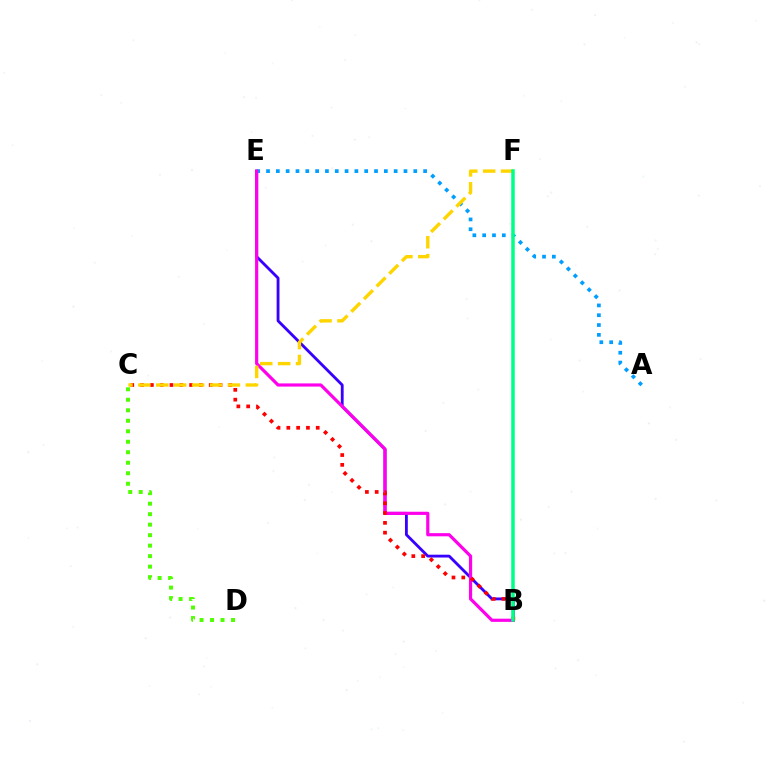{('B', 'E'): [{'color': '#3700ff', 'line_style': 'solid', 'thickness': 2.04}, {'color': '#ff00ed', 'line_style': 'solid', 'thickness': 2.29}], ('A', 'E'): [{'color': '#009eff', 'line_style': 'dotted', 'thickness': 2.67}], ('C', 'D'): [{'color': '#4fff00', 'line_style': 'dotted', 'thickness': 2.85}], ('B', 'C'): [{'color': '#ff0000', 'line_style': 'dotted', 'thickness': 2.66}], ('C', 'F'): [{'color': '#ffd500', 'line_style': 'dashed', 'thickness': 2.43}], ('B', 'F'): [{'color': '#00ff86', 'line_style': 'solid', 'thickness': 2.53}]}